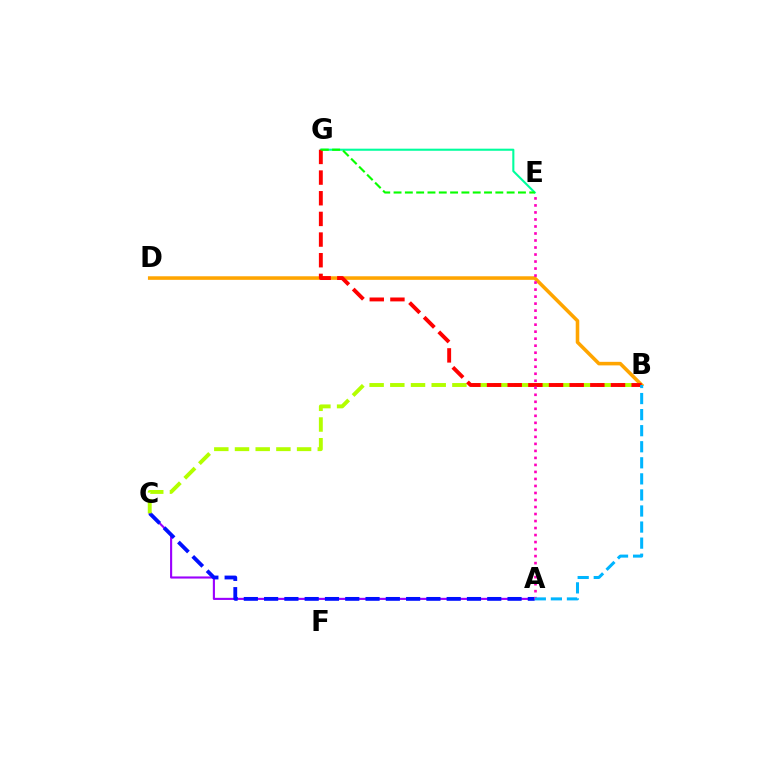{('A', 'C'): [{'color': '#9b00ff', 'line_style': 'solid', 'thickness': 1.52}, {'color': '#0010ff', 'line_style': 'dashed', 'thickness': 2.76}], ('B', 'D'): [{'color': '#ffa500', 'line_style': 'solid', 'thickness': 2.56}], ('E', 'G'): [{'color': '#00ff9d', 'line_style': 'solid', 'thickness': 1.51}, {'color': '#08ff00', 'line_style': 'dashed', 'thickness': 1.54}], ('B', 'C'): [{'color': '#b3ff00', 'line_style': 'dashed', 'thickness': 2.81}], ('B', 'G'): [{'color': '#ff0000', 'line_style': 'dashed', 'thickness': 2.81}], ('A', 'E'): [{'color': '#ff00bd', 'line_style': 'dotted', 'thickness': 1.91}], ('A', 'B'): [{'color': '#00b5ff', 'line_style': 'dashed', 'thickness': 2.18}]}